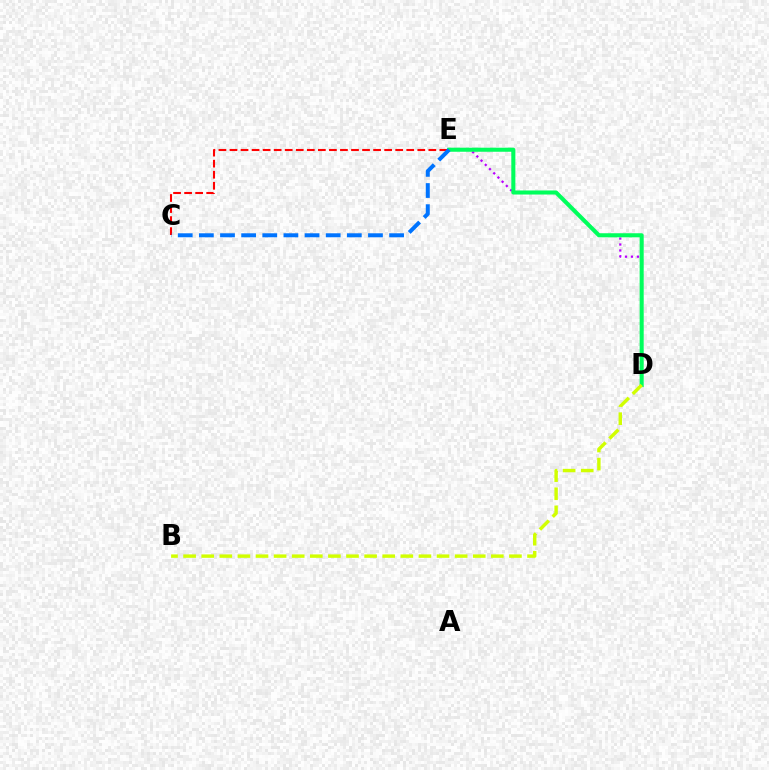{('D', 'E'): [{'color': '#b900ff', 'line_style': 'dotted', 'thickness': 1.62}, {'color': '#00ff5c', 'line_style': 'solid', 'thickness': 2.93}], ('C', 'E'): [{'color': '#ff0000', 'line_style': 'dashed', 'thickness': 1.5}, {'color': '#0074ff', 'line_style': 'dashed', 'thickness': 2.87}], ('B', 'D'): [{'color': '#d1ff00', 'line_style': 'dashed', 'thickness': 2.46}]}